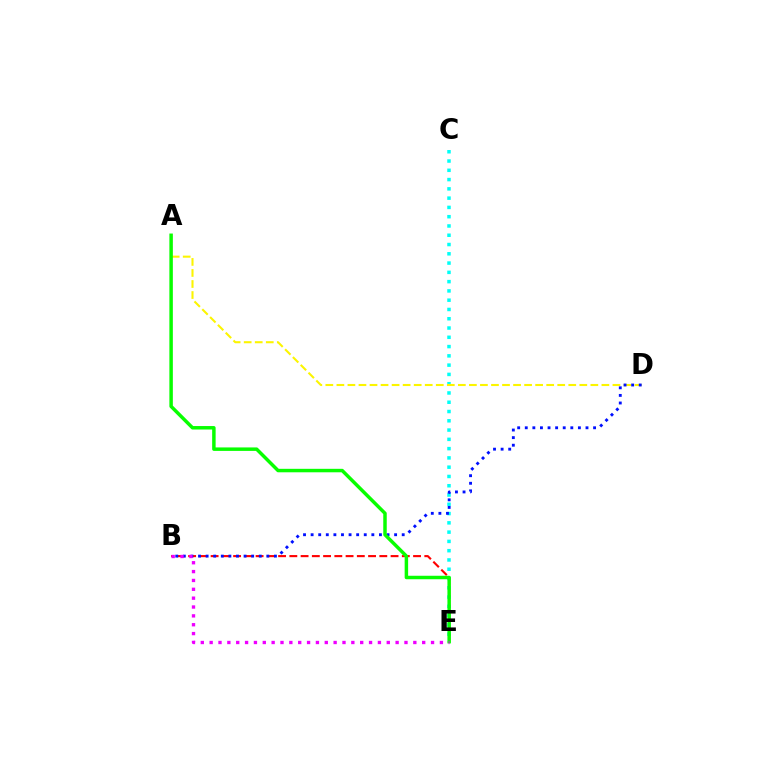{('C', 'E'): [{'color': '#00fff6', 'line_style': 'dotted', 'thickness': 2.52}], ('B', 'E'): [{'color': '#ff0000', 'line_style': 'dashed', 'thickness': 1.53}, {'color': '#ee00ff', 'line_style': 'dotted', 'thickness': 2.41}], ('A', 'D'): [{'color': '#fcf500', 'line_style': 'dashed', 'thickness': 1.5}], ('B', 'D'): [{'color': '#0010ff', 'line_style': 'dotted', 'thickness': 2.06}], ('A', 'E'): [{'color': '#08ff00', 'line_style': 'solid', 'thickness': 2.5}]}